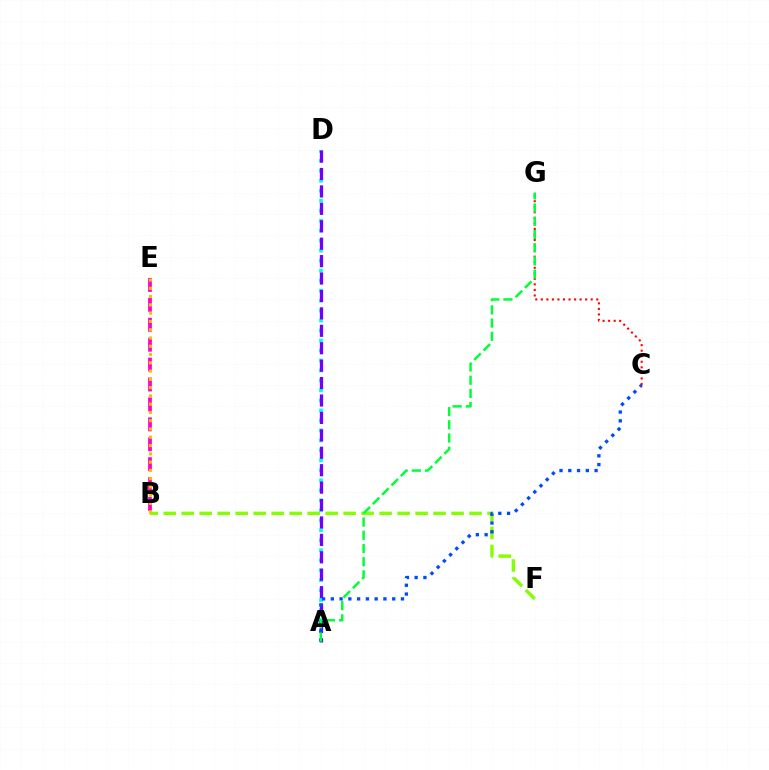{('A', 'D'): [{'color': '#00fff6', 'line_style': 'dotted', 'thickness': 2.71}, {'color': '#7200ff', 'line_style': 'dashed', 'thickness': 2.37}], ('B', 'E'): [{'color': '#ff00cf', 'line_style': 'dashed', 'thickness': 2.71}, {'color': '#ffbd00', 'line_style': 'dotted', 'thickness': 2.25}], ('B', 'F'): [{'color': '#84ff00', 'line_style': 'dashed', 'thickness': 2.44}], ('A', 'C'): [{'color': '#004bff', 'line_style': 'dotted', 'thickness': 2.38}], ('C', 'G'): [{'color': '#ff0000', 'line_style': 'dotted', 'thickness': 1.51}], ('A', 'G'): [{'color': '#00ff39', 'line_style': 'dashed', 'thickness': 1.79}]}